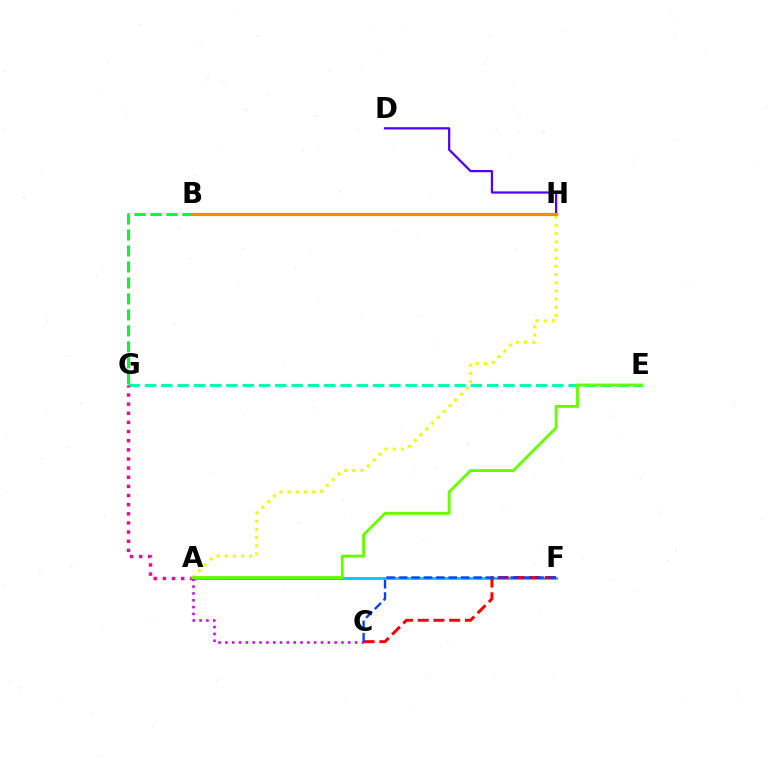{('A', 'F'): [{'color': '#00c7ff', 'line_style': 'solid', 'thickness': 2.05}], ('E', 'G'): [{'color': '#00ffaf', 'line_style': 'dashed', 'thickness': 2.21}], ('A', 'G'): [{'color': '#ff00a0', 'line_style': 'dotted', 'thickness': 2.48}], ('A', 'C'): [{'color': '#d600ff', 'line_style': 'dotted', 'thickness': 1.86}], ('A', 'H'): [{'color': '#eeff00', 'line_style': 'dotted', 'thickness': 2.22}], ('C', 'F'): [{'color': '#ff0000', 'line_style': 'dashed', 'thickness': 2.14}, {'color': '#003fff', 'line_style': 'dashed', 'thickness': 1.68}], ('A', 'E'): [{'color': '#66ff00', 'line_style': 'solid', 'thickness': 2.07}], ('D', 'H'): [{'color': '#4f00ff', 'line_style': 'solid', 'thickness': 1.61}], ('B', 'G'): [{'color': '#00ff27', 'line_style': 'dashed', 'thickness': 2.17}], ('B', 'H'): [{'color': '#ff8800', 'line_style': 'solid', 'thickness': 2.3}]}